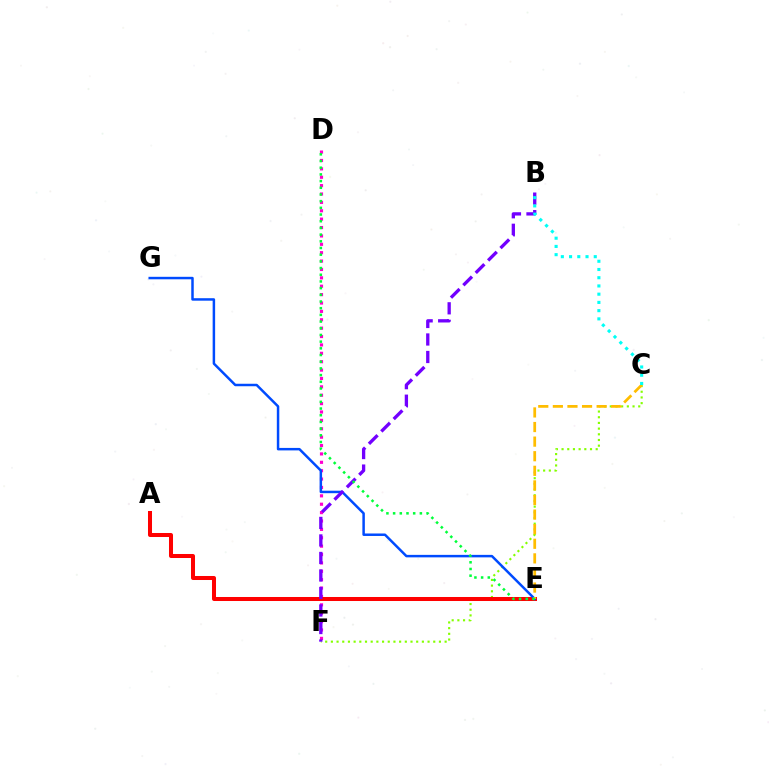{('D', 'F'): [{'color': '#ff00cf', 'line_style': 'dotted', 'thickness': 2.28}], ('C', 'F'): [{'color': '#84ff00', 'line_style': 'dotted', 'thickness': 1.55}], ('A', 'E'): [{'color': '#ff0000', 'line_style': 'solid', 'thickness': 2.89}], ('E', 'G'): [{'color': '#004bff', 'line_style': 'solid', 'thickness': 1.79}], ('C', 'E'): [{'color': '#ffbd00', 'line_style': 'dashed', 'thickness': 1.98}], ('B', 'F'): [{'color': '#7200ff', 'line_style': 'dashed', 'thickness': 2.38}], ('B', 'C'): [{'color': '#00fff6', 'line_style': 'dotted', 'thickness': 2.24}], ('D', 'E'): [{'color': '#00ff39', 'line_style': 'dotted', 'thickness': 1.82}]}